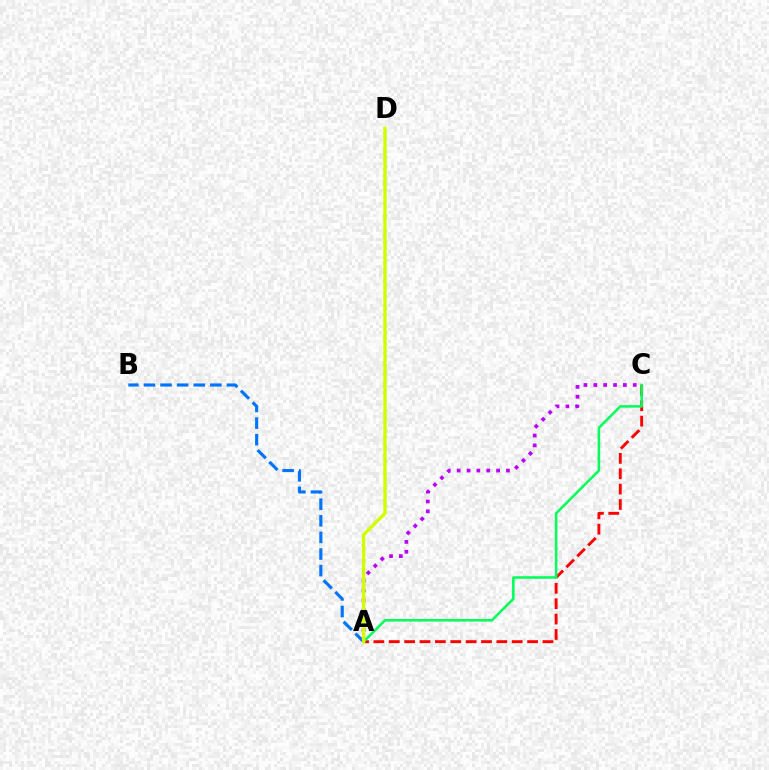{('A', 'B'): [{'color': '#0074ff', 'line_style': 'dashed', 'thickness': 2.25}], ('A', 'C'): [{'color': '#ff0000', 'line_style': 'dashed', 'thickness': 2.09}, {'color': '#b900ff', 'line_style': 'dotted', 'thickness': 2.68}, {'color': '#00ff5c', 'line_style': 'solid', 'thickness': 1.83}], ('A', 'D'): [{'color': '#d1ff00', 'line_style': 'solid', 'thickness': 2.46}]}